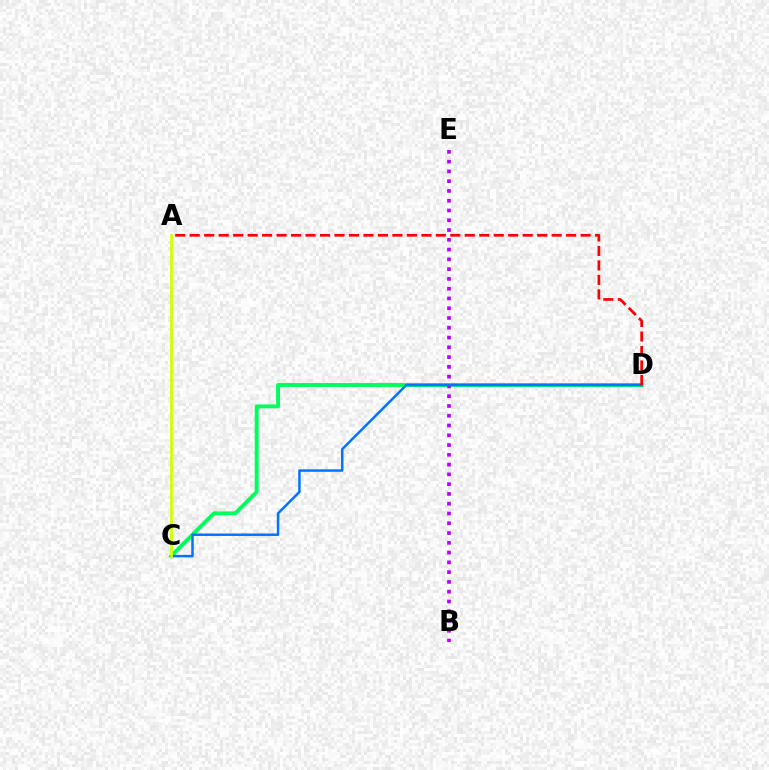{('C', 'D'): [{'color': '#00ff5c', 'line_style': 'solid', 'thickness': 2.82}, {'color': '#0074ff', 'line_style': 'solid', 'thickness': 1.78}], ('B', 'E'): [{'color': '#b900ff', 'line_style': 'dotted', 'thickness': 2.66}], ('A', 'D'): [{'color': '#ff0000', 'line_style': 'dashed', 'thickness': 1.97}], ('A', 'C'): [{'color': '#d1ff00', 'line_style': 'solid', 'thickness': 2.01}]}